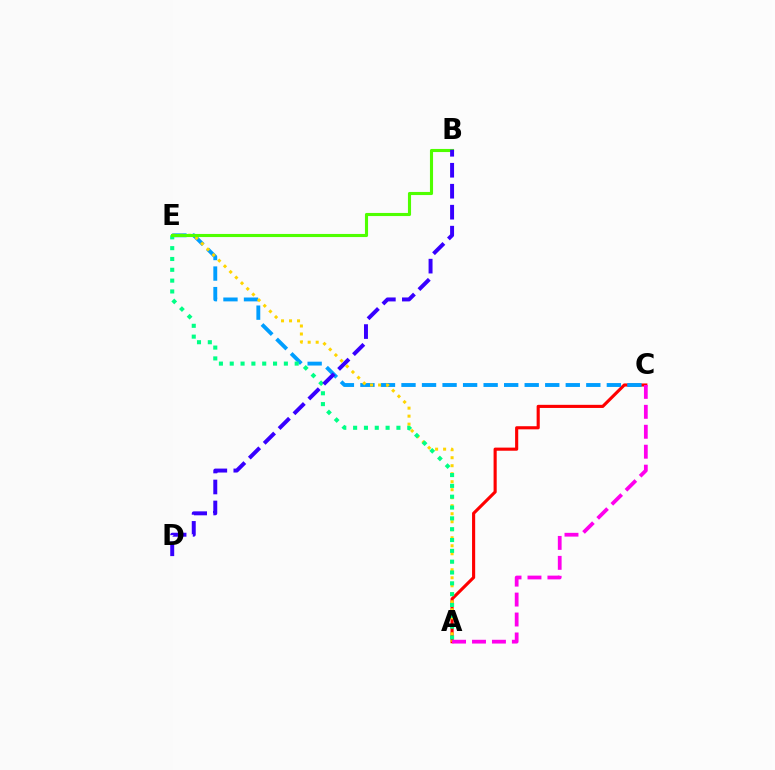{('A', 'C'): [{'color': '#ff0000', 'line_style': 'solid', 'thickness': 2.25}, {'color': '#ff00ed', 'line_style': 'dashed', 'thickness': 2.71}], ('C', 'E'): [{'color': '#009eff', 'line_style': 'dashed', 'thickness': 2.79}], ('A', 'E'): [{'color': '#ffd500', 'line_style': 'dotted', 'thickness': 2.17}, {'color': '#00ff86', 'line_style': 'dotted', 'thickness': 2.94}], ('B', 'E'): [{'color': '#4fff00', 'line_style': 'solid', 'thickness': 2.24}], ('B', 'D'): [{'color': '#3700ff', 'line_style': 'dashed', 'thickness': 2.85}]}